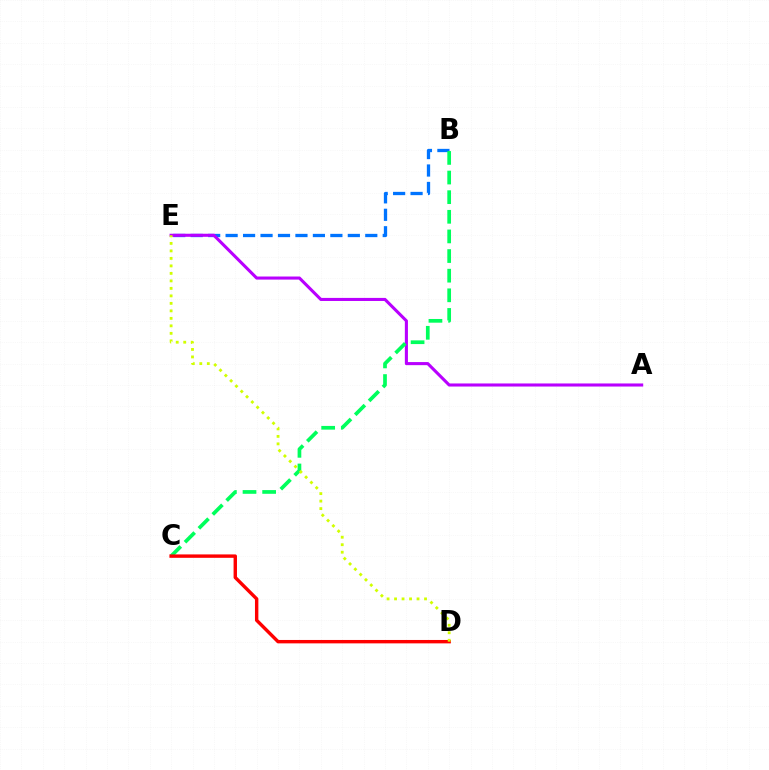{('B', 'E'): [{'color': '#0074ff', 'line_style': 'dashed', 'thickness': 2.37}], ('A', 'E'): [{'color': '#b900ff', 'line_style': 'solid', 'thickness': 2.22}], ('B', 'C'): [{'color': '#00ff5c', 'line_style': 'dashed', 'thickness': 2.67}], ('C', 'D'): [{'color': '#ff0000', 'line_style': 'solid', 'thickness': 2.45}], ('D', 'E'): [{'color': '#d1ff00', 'line_style': 'dotted', 'thickness': 2.04}]}